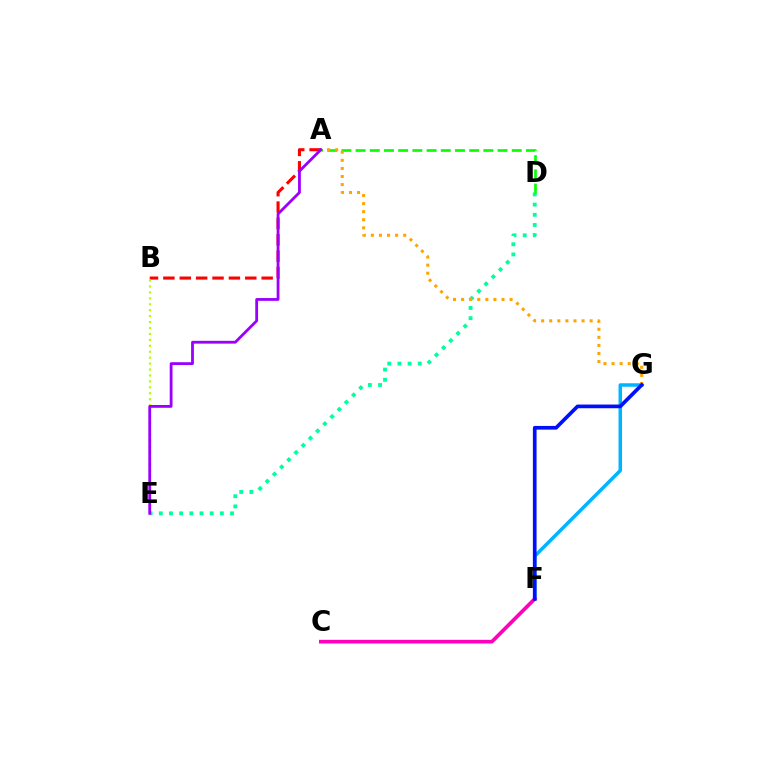{('A', 'B'): [{'color': '#ff0000', 'line_style': 'dashed', 'thickness': 2.22}], ('F', 'G'): [{'color': '#00b5ff', 'line_style': 'solid', 'thickness': 2.52}, {'color': '#0010ff', 'line_style': 'solid', 'thickness': 2.66}], ('D', 'E'): [{'color': '#00ff9d', 'line_style': 'dotted', 'thickness': 2.76}], ('A', 'D'): [{'color': '#08ff00', 'line_style': 'dashed', 'thickness': 1.93}], ('B', 'E'): [{'color': '#b3ff00', 'line_style': 'dotted', 'thickness': 1.61}], ('C', 'F'): [{'color': '#ff00bd', 'line_style': 'solid', 'thickness': 2.65}], ('A', 'G'): [{'color': '#ffa500', 'line_style': 'dotted', 'thickness': 2.2}], ('A', 'E'): [{'color': '#9b00ff', 'line_style': 'solid', 'thickness': 2.02}]}